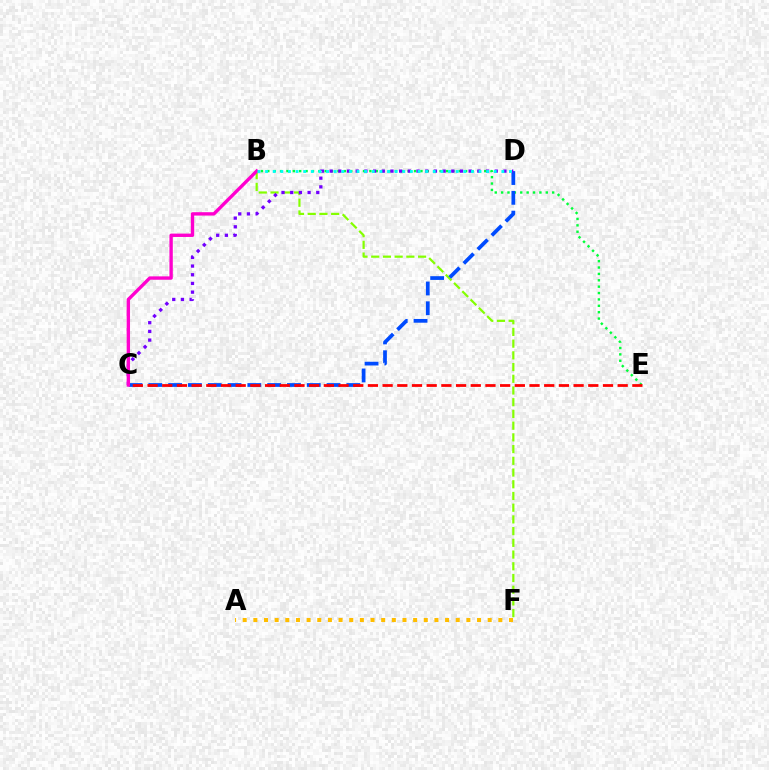{('B', 'E'): [{'color': '#00ff39', 'line_style': 'dotted', 'thickness': 1.73}], ('B', 'F'): [{'color': '#84ff00', 'line_style': 'dashed', 'thickness': 1.59}], ('C', 'D'): [{'color': '#004bff', 'line_style': 'dashed', 'thickness': 2.69}, {'color': '#7200ff', 'line_style': 'dotted', 'thickness': 2.36}], ('B', 'C'): [{'color': '#ff00cf', 'line_style': 'solid', 'thickness': 2.43}], ('A', 'F'): [{'color': '#ffbd00', 'line_style': 'dotted', 'thickness': 2.89}], ('B', 'D'): [{'color': '#00fff6', 'line_style': 'dotted', 'thickness': 2.07}], ('C', 'E'): [{'color': '#ff0000', 'line_style': 'dashed', 'thickness': 2.0}]}